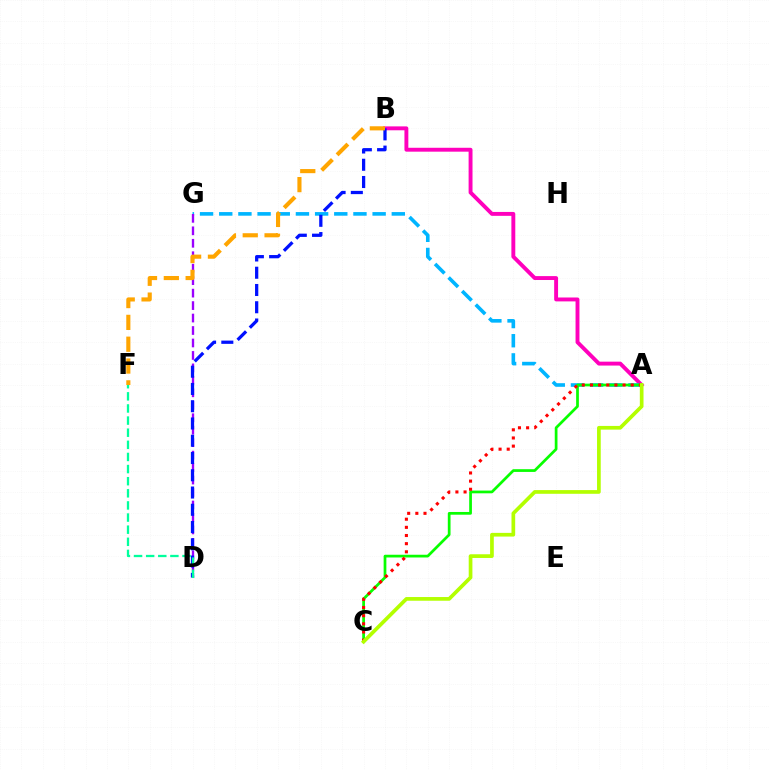{('A', 'B'): [{'color': '#ff00bd', 'line_style': 'solid', 'thickness': 2.81}], ('A', 'G'): [{'color': '#00b5ff', 'line_style': 'dashed', 'thickness': 2.6}], ('D', 'G'): [{'color': '#9b00ff', 'line_style': 'dashed', 'thickness': 1.69}], ('B', 'D'): [{'color': '#0010ff', 'line_style': 'dashed', 'thickness': 2.34}], ('A', 'C'): [{'color': '#08ff00', 'line_style': 'solid', 'thickness': 1.97}, {'color': '#ff0000', 'line_style': 'dotted', 'thickness': 2.22}, {'color': '#b3ff00', 'line_style': 'solid', 'thickness': 2.66}], ('B', 'F'): [{'color': '#ffa500', 'line_style': 'dashed', 'thickness': 2.97}], ('D', 'F'): [{'color': '#00ff9d', 'line_style': 'dashed', 'thickness': 1.65}]}